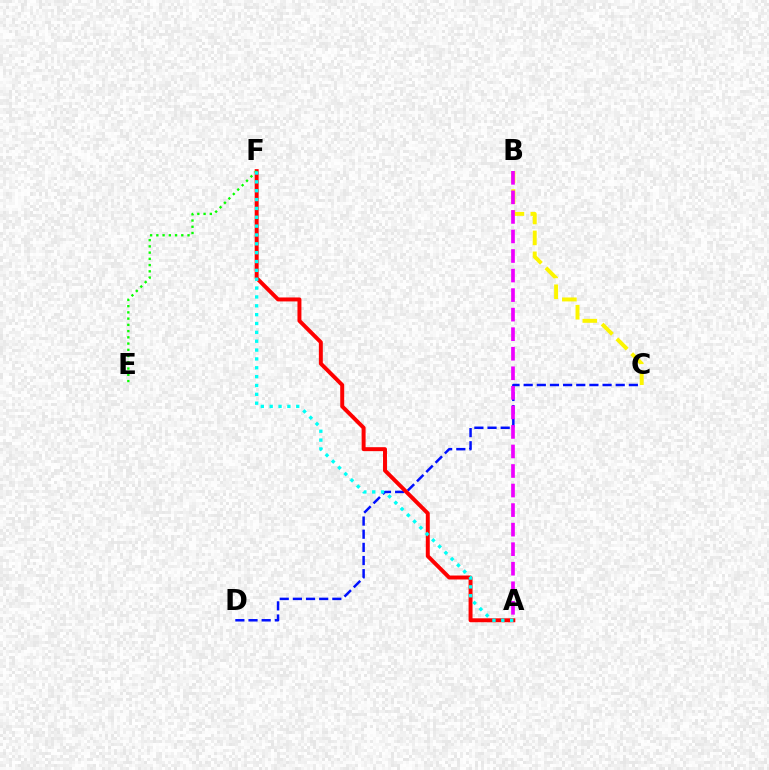{('C', 'D'): [{'color': '#0010ff', 'line_style': 'dashed', 'thickness': 1.79}], ('A', 'F'): [{'color': '#ff0000', 'line_style': 'solid', 'thickness': 2.85}, {'color': '#00fff6', 'line_style': 'dotted', 'thickness': 2.41}], ('B', 'C'): [{'color': '#fcf500', 'line_style': 'dashed', 'thickness': 2.84}], ('E', 'F'): [{'color': '#08ff00', 'line_style': 'dotted', 'thickness': 1.7}], ('A', 'B'): [{'color': '#ee00ff', 'line_style': 'dashed', 'thickness': 2.66}]}